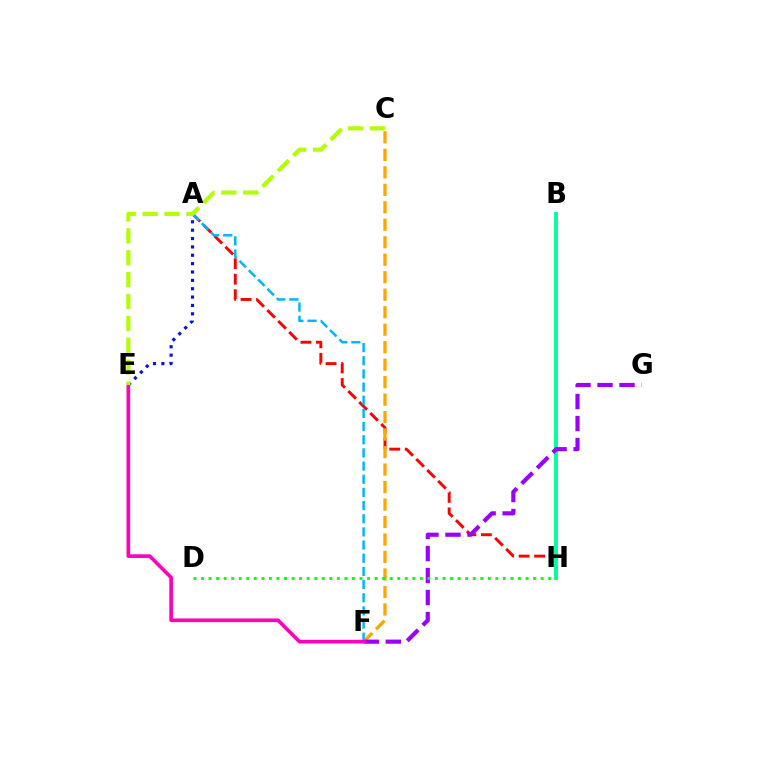{('A', 'H'): [{'color': '#ff0000', 'line_style': 'dashed', 'thickness': 2.11}], ('A', 'E'): [{'color': '#0010ff', 'line_style': 'dotted', 'thickness': 2.27}], ('A', 'F'): [{'color': '#00b5ff', 'line_style': 'dashed', 'thickness': 1.79}], ('B', 'H'): [{'color': '#00ff9d', 'line_style': 'solid', 'thickness': 2.79}], ('C', 'F'): [{'color': '#ffa500', 'line_style': 'dashed', 'thickness': 2.38}], ('F', 'G'): [{'color': '#9b00ff', 'line_style': 'dashed', 'thickness': 2.99}], ('D', 'H'): [{'color': '#08ff00', 'line_style': 'dotted', 'thickness': 2.05}], ('E', 'F'): [{'color': '#ff00bd', 'line_style': 'solid', 'thickness': 2.64}], ('C', 'E'): [{'color': '#b3ff00', 'line_style': 'dashed', 'thickness': 2.97}]}